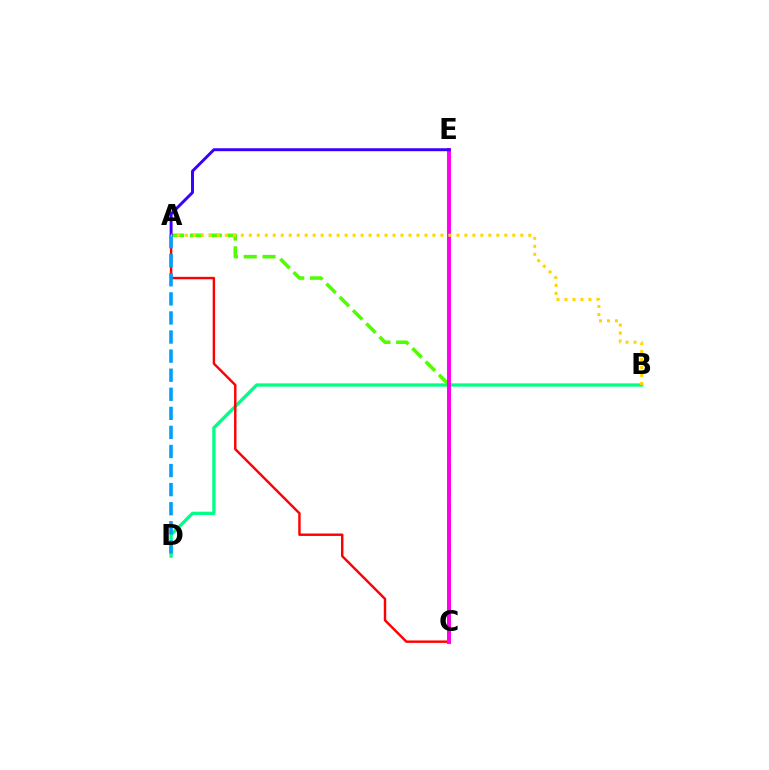{('B', 'D'): [{'color': '#00ff86', 'line_style': 'solid', 'thickness': 2.36}], ('A', 'C'): [{'color': '#ff0000', 'line_style': 'solid', 'thickness': 1.75}, {'color': '#4fff00', 'line_style': 'dashed', 'thickness': 2.55}], ('C', 'E'): [{'color': '#ff00ed', 'line_style': 'solid', 'thickness': 2.84}], ('A', 'E'): [{'color': '#3700ff', 'line_style': 'solid', 'thickness': 2.11}], ('A', 'D'): [{'color': '#009eff', 'line_style': 'dashed', 'thickness': 2.59}], ('A', 'B'): [{'color': '#ffd500', 'line_style': 'dotted', 'thickness': 2.17}]}